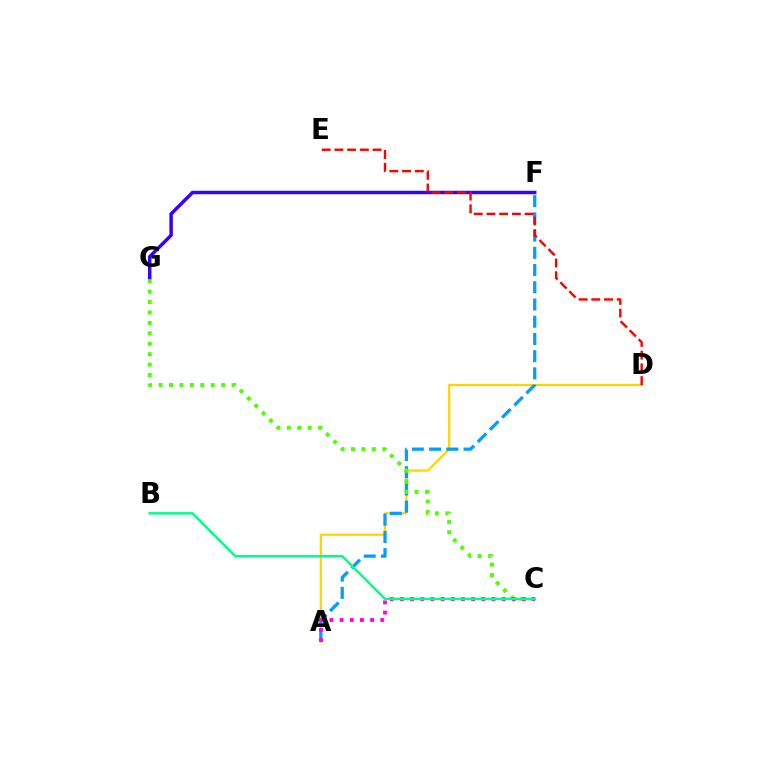{('F', 'G'): [{'color': '#3700ff', 'line_style': 'solid', 'thickness': 2.49}], ('A', 'D'): [{'color': '#ffd500', 'line_style': 'solid', 'thickness': 1.63}], ('A', 'F'): [{'color': '#009eff', 'line_style': 'dashed', 'thickness': 2.34}], ('C', 'G'): [{'color': '#4fff00', 'line_style': 'dotted', 'thickness': 2.83}], ('D', 'E'): [{'color': '#ff0000', 'line_style': 'dashed', 'thickness': 1.73}], ('A', 'C'): [{'color': '#ff00ed', 'line_style': 'dotted', 'thickness': 2.76}], ('B', 'C'): [{'color': '#00ff86', 'line_style': 'solid', 'thickness': 1.78}]}